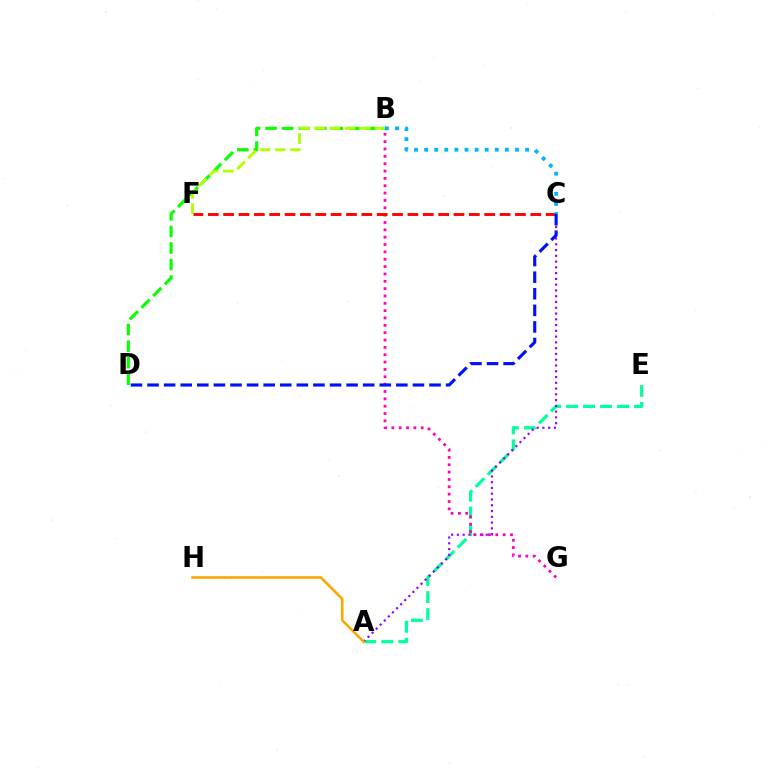{('A', 'E'): [{'color': '#00ff9d', 'line_style': 'dashed', 'thickness': 2.31}], ('B', 'D'): [{'color': '#08ff00', 'line_style': 'dashed', 'thickness': 2.25}], ('A', 'C'): [{'color': '#9b00ff', 'line_style': 'dotted', 'thickness': 1.57}], ('B', 'G'): [{'color': '#ff00bd', 'line_style': 'dotted', 'thickness': 2.0}], ('B', 'F'): [{'color': '#b3ff00', 'line_style': 'dashed', 'thickness': 2.06}], ('C', 'F'): [{'color': '#ff0000', 'line_style': 'dashed', 'thickness': 2.09}], ('B', 'C'): [{'color': '#00b5ff', 'line_style': 'dotted', 'thickness': 2.74}], ('C', 'D'): [{'color': '#0010ff', 'line_style': 'dashed', 'thickness': 2.25}], ('A', 'H'): [{'color': '#ffa500', 'line_style': 'solid', 'thickness': 1.86}]}